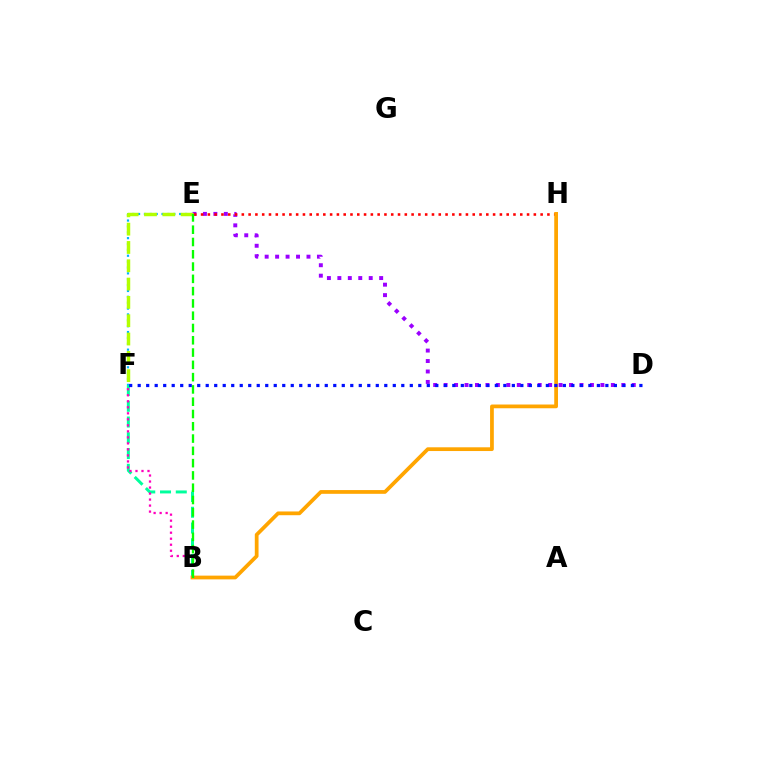{('D', 'E'): [{'color': '#9b00ff', 'line_style': 'dotted', 'thickness': 2.84}], ('B', 'F'): [{'color': '#00ff9d', 'line_style': 'dashed', 'thickness': 2.14}, {'color': '#ff00bd', 'line_style': 'dotted', 'thickness': 1.63}], ('E', 'H'): [{'color': '#ff0000', 'line_style': 'dotted', 'thickness': 1.85}], ('E', 'F'): [{'color': '#00b5ff', 'line_style': 'dotted', 'thickness': 1.59}, {'color': '#b3ff00', 'line_style': 'dashed', 'thickness': 2.49}], ('B', 'H'): [{'color': '#ffa500', 'line_style': 'solid', 'thickness': 2.7}], ('B', 'E'): [{'color': '#08ff00', 'line_style': 'dashed', 'thickness': 1.67}], ('D', 'F'): [{'color': '#0010ff', 'line_style': 'dotted', 'thickness': 2.31}]}